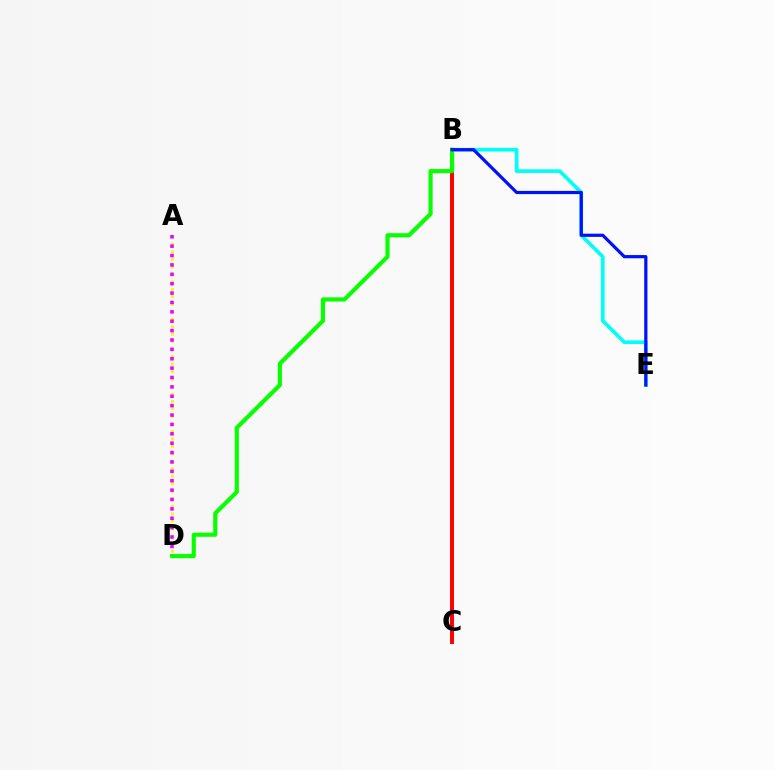{('A', 'D'): [{'color': '#fcf500', 'line_style': 'dotted', 'thickness': 2.03}, {'color': '#ee00ff', 'line_style': 'dotted', 'thickness': 2.55}], ('B', 'C'): [{'color': '#ff0000', 'line_style': 'solid', 'thickness': 2.84}], ('B', 'E'): [{'color': '#00fff6', 'line_style': 'solid', 'thickness': 2.64}, {'color': '#0010ff', 'line_style': 'solid', 'thickness': 2.3}], ('B', 'D'): [{'color': '#08ff00', 'line_style': 'solid', 'thickness': 2.98}]}